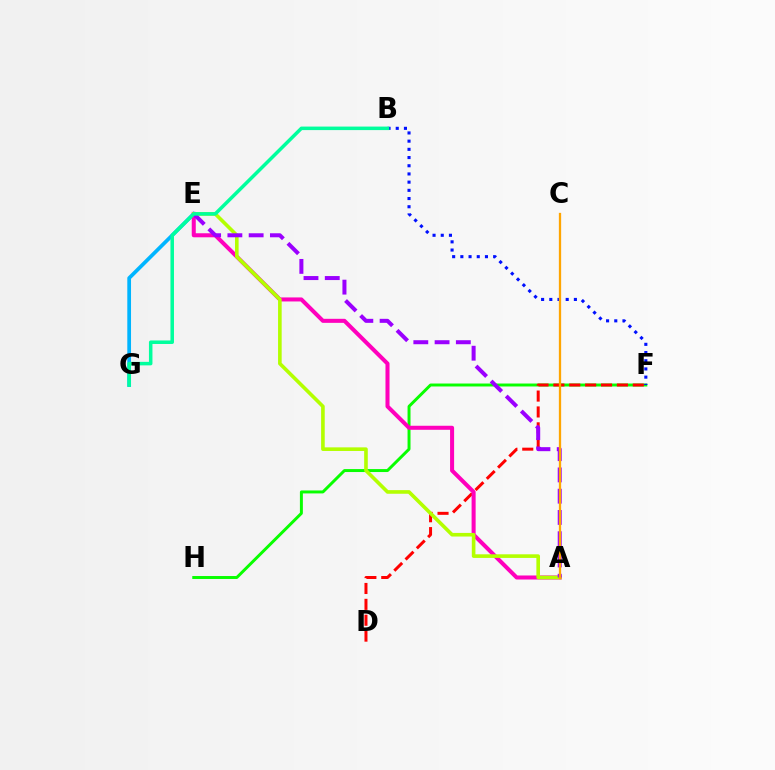{('E', 'G'): [{'color': '#00b5ff', 'line_style': 'solid', 'thickness': 2.68}], ('F', 'H'): [{'color': '#08ff00', 'line_style': 'solid', 'thickness': 2.13}], ('D', 'F'): [{'color': '#ff0000', 'line_style': 'dashed', 'thickness': 2.16}], ('A', 'E'): [{'color': '#ff00bd', 'line_style': 'solid', 'thickness': 2.9}, {'color': '#b3ff00', 'line_style': 'solid', 'thickness': 2.6}, {'color': '#9b00ff', 'line_style': 'dashed', 'thickness': 2.89}], ('B', 'F'): [{'color': '#0010ff', 'line_style': 'dotted', 'thickness': 2.23}], ('A', 'C'): [{'color': '#ffa500', 'line_style': 'solid', 'thickness': 1.65}], ('B', 'G'): [{'color': '#00ff9d', 'line_style': 'solid', 'thickness': 2.53}]}